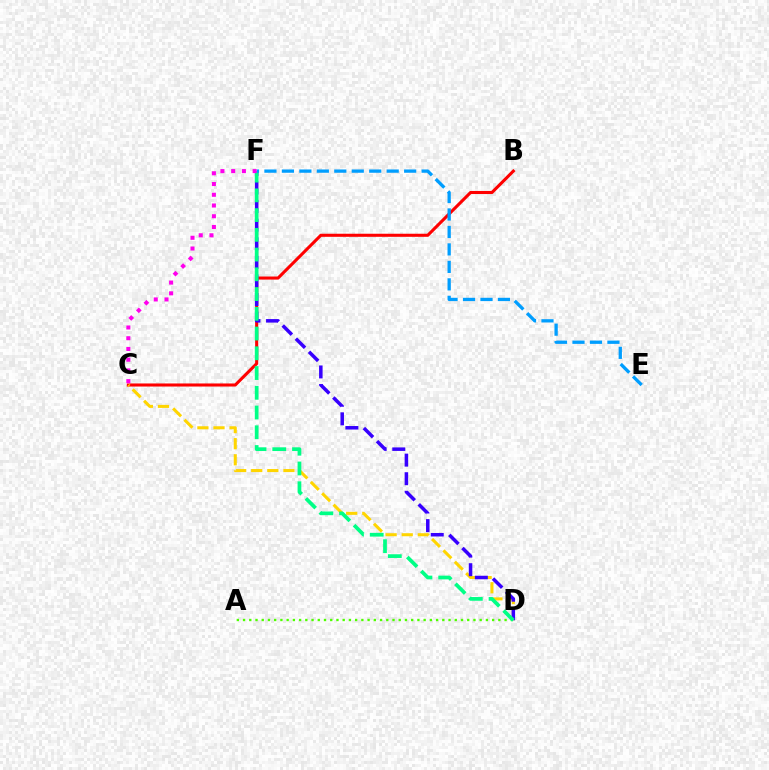{('B', 'C'): [{'color': '#ff0000', 'line_style': 'solid', 'thickness': 2.21}], ('C', 'D'): [{'color': '#ffd500', 'line_style': 'dashed', 'thickness': 2.19}], ('A', 'D'): [{'color': '#4fff00', 'line_style': 'dotted', 'thickness': 1.69}], ('D', 'F'): [{'color': '#3700ff', 'line_style': 'dashed', 'thickness': 2.52}, {'color': '#00ff86', 'line_style': 'dashed', 'thickness': 2.68}], ('E', 'F'): [{'color': '#009eff', 'line_style': 'dashed', 'thickness': 2.37}], ('C', 'F'): [{'color': '#ff00ed', 'line_style': 'dotted', 'thickness': 2.92}]}